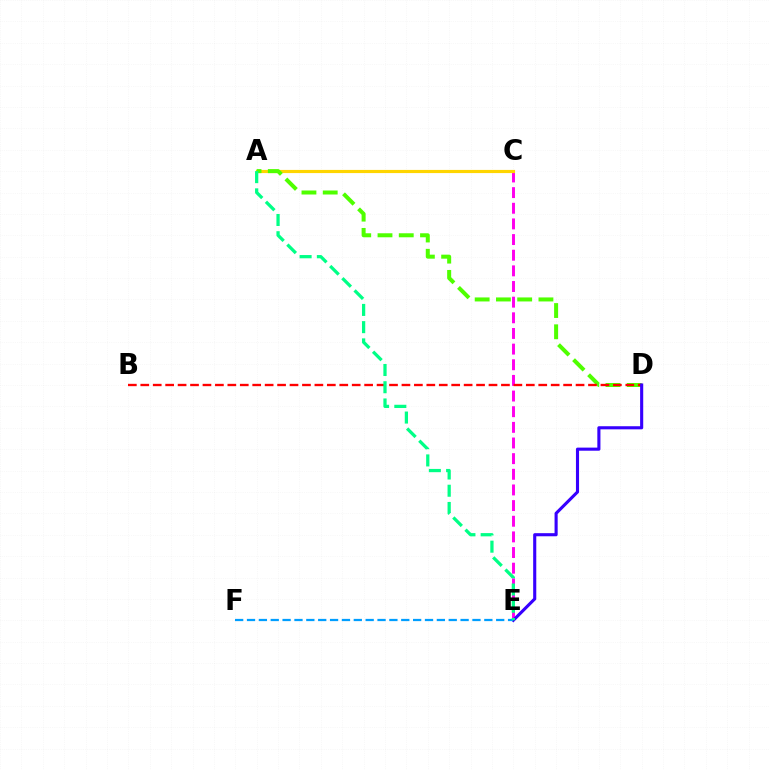{('C', 'E'): [{'color': '#ff00ed', 'line_style': 'dashed', 'thickness': 2.13}], ('A', 'C'): [{'color': '#ffd500', 'line_style': 'solid', 'thickness': 2.28}], ('A', 'D'): [{'color': '#4fff00', 'line_style': 'dashed', 'thickness': 2.89}], ('B', 'D'): [{'color': '#ff0000', 'line_style': 'dashed', 'thickness': 1.69}], ('D', 'E'): [{'color': '#3700ff', 'line_style': 'solid', 'thickness': 2.24}], ('E', 'F'): [{'color': '#009eff', 'line_style': 'dashed', 'thickness': 1.61}], ('A', 'E'): [{'color': '#00ff86', 'line_style': 'dashed', 'thickness': 2.34}]}